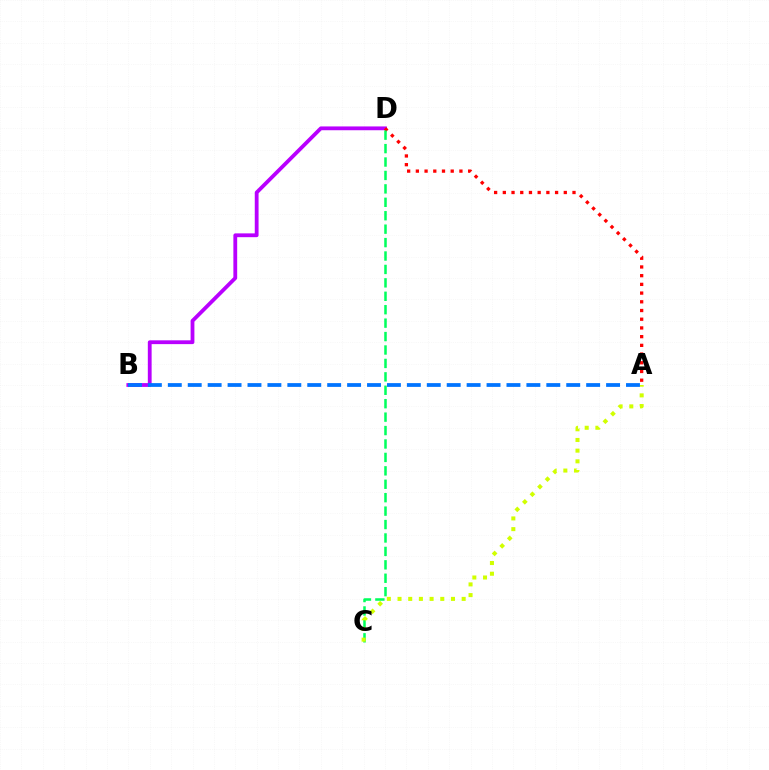{('B', 'D'): [{'color': '#b900ff', 'line_style': 'solid', 'thickness': 2.74}], ('A', 'D'): [{'color': '#ff0000', 'line_style': 'dotted', 'thickness': 2.37}], ('C', 'D'): [{'color': '#00ff5c', 'line_style': 'dashed', 'thickness': 1.82}], ('A', 'C'): [{'color': '#d1ff00', 'line_style': 'dotted', 'thickness': 2.9}], ('A', 'B'): [{'color': '#0074ff', 'line_style': 'dashed', 'thickness': 2.71}]}